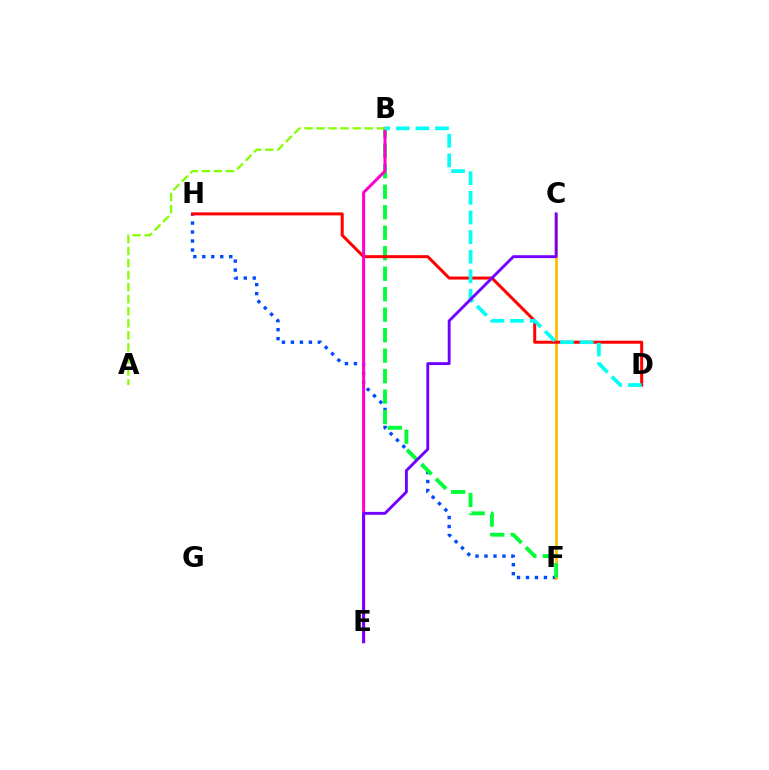{('F', 'H'): [{'color': '#004bff', 'line_style': 'dotted', 'thickness': 2.44}], ('C', 'F'): [{'color': '#ffbd00', 'line_style': 'solid', 'thickness': 2.02}], ('B', 'F'): [{'color': '#00ff39', 'line_style': 'dashed', 'thickness': 2.78}], ('D', 'H'): [{'color': '#ff0000', 'line_style': 'solid', 'thickness': 2.16}], ('B', 'E'): [{'color': '#ff00cf', 'line_style': 'solid', 'thickness': 2.18}], ('B', 'D'): [{'color': '#00fff6', 'line_style': 'dashed', 'thickness': 2.66}], ('A', 'B'): [{'color': '#84ff00', 'line_style': 'dashed', 'thickness': 1.64}], ('C', 'E'): [{'color': '#7200ff', 'line_style': 'solid', 'thickness': 2.07}]}